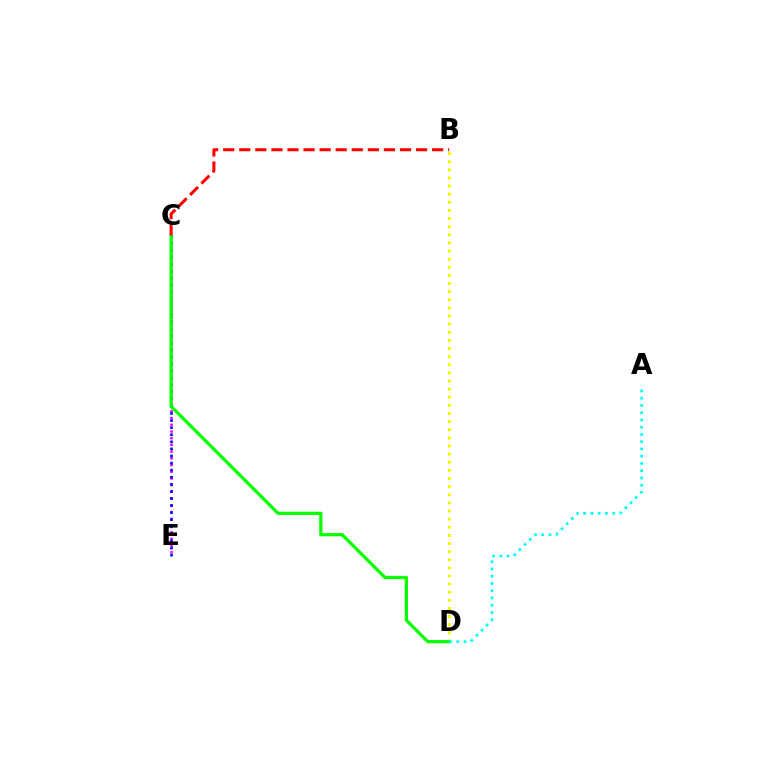{('C', 'E'): [{'color': '#ee00ff', 'line_style': 'dotted', 'thickness': 1.82}, {'color': '#0010ff', 'line_style': 'dotted', 'thickness': 1.92}], ('B', 'D'): [{'color': '#fcf500', 'line_style': 'dotted', 'thickness': 2.21}], ('C', 'D'): [{'color': '#08ff00', 'line_style': 'solid', 'thickness': 2.32}], ('B', 'C'): [{'color': '#ff0000', 'line_style': 'dashed', 'thickness': 2.18}], ('A', 'D'): [{'color': '#00fff6', 'line_style': 'dotted', 'thickness': 1.97}]}